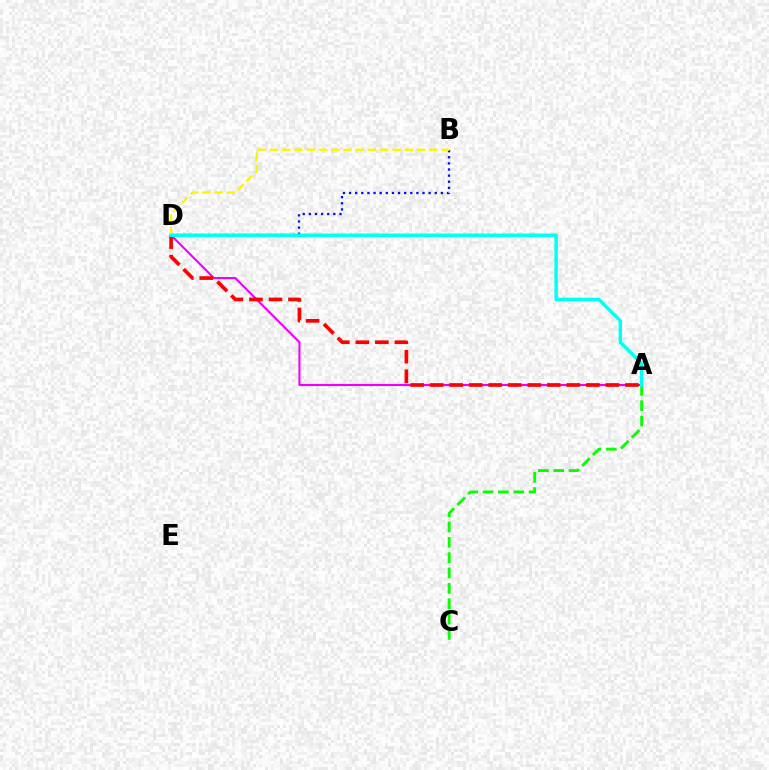{('A', 'D'): [{'color': '#ee00ff', 'line_style': 'solid', 'thickness': 1.51}, {'color': '#ff0000', 'line_style': 'dashed', 'thickness': 2.65}, {'color': '#00fff6', 'line_style': 'solid', 'thickness': 2.48}], ('B', 'D'): [{'color': '#0010ff', 'line_style': 'dotted', 'thickness': 1.66}, {'color': '#fcf500', 'line_style': 'dashed', 'thickness': 1.66}], ('A', 'C'): [{'color': '#08ff00', 'line_style': 'dashed', 'thickness': 2.08}]}